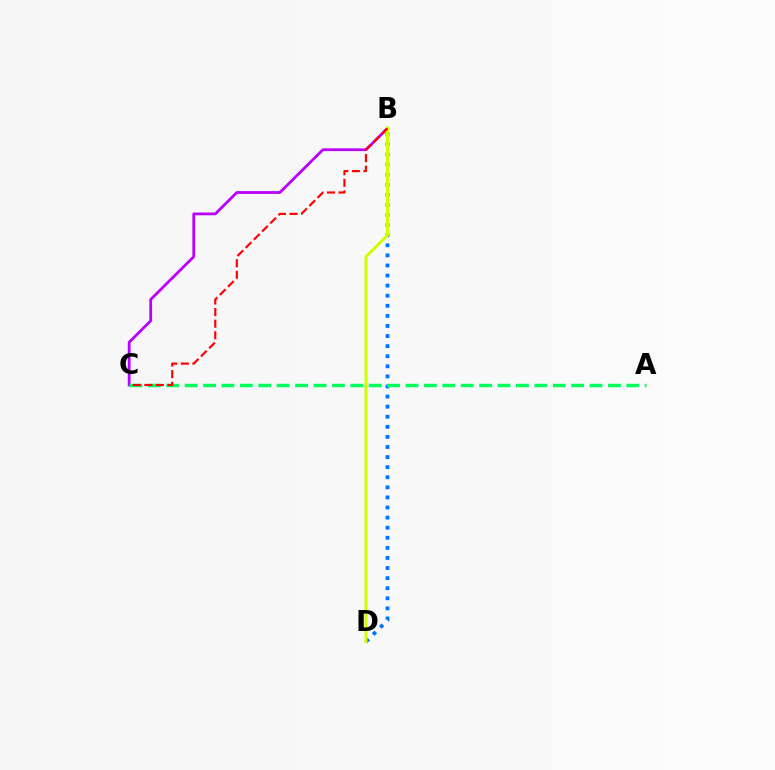{('B', 'C'): [{'color': '#b900ff', 'line_style': 'solid', 'thickness': 2.0}, {'color': '#ff0000', 'line_style': 'dashed', 'thickness': 1.57}], ('B', 'D'): [{'color': '#0074ff', 'line_style': 'dotted', 'thickness': 2.74}, {'color': '#d1ff00', 'line_style': 'solid', 'thickness': 2.17}], ('A', 'C'): [{'color': '#00ff5c', 'line_style': 'dashed', 'thickness': 2.5}]}